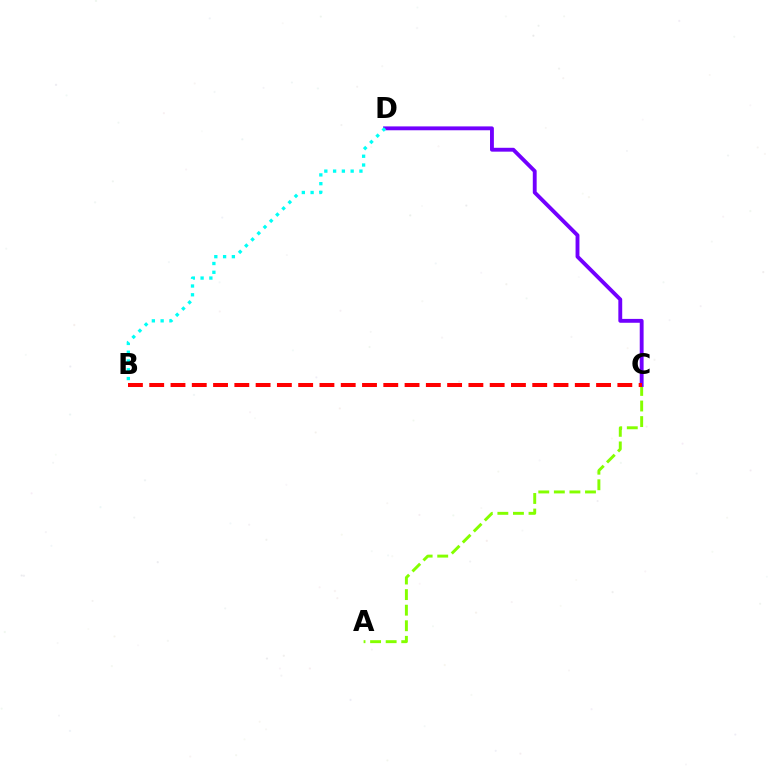{('A', 'C'): [{'color': '#84ff00', 'line_style': 'dashed', 'thickness': 2.12}], ('C', 'D'): [{'color': '#7200ff', 'line_style': 'solid', 'thickness': 2.78}], ('B', 'C'): [{'color': '#ff0000', 'line_style': 'dashed', 'thickness': 2.89}], ('B', 'D'): [{'color': '#00fff6', 'line_style': 'dotted', 'thickness': 2.38}]}